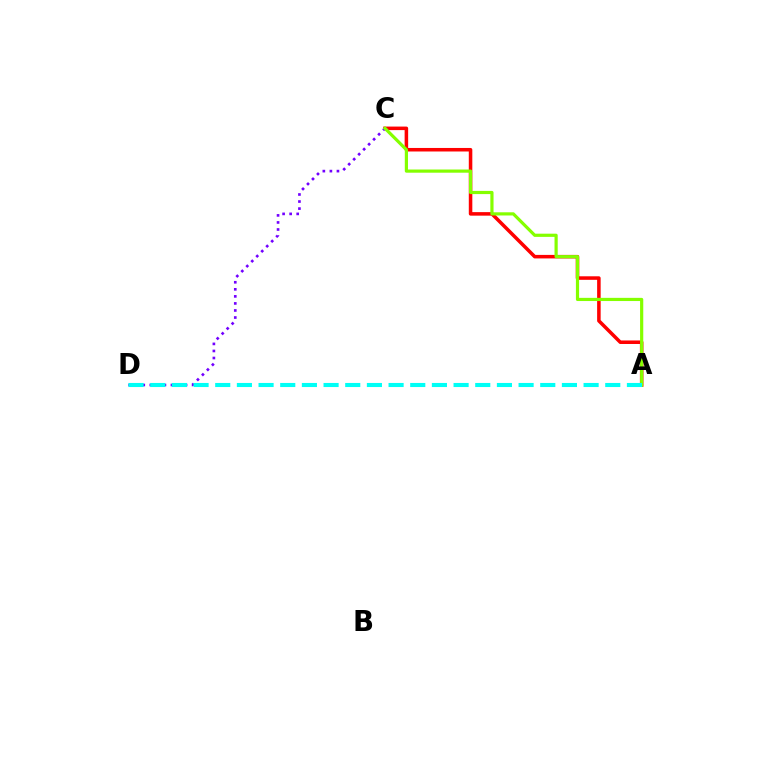{('A', 'C'): [{'color': '#ff0000', 'line_style': 'solid', 'thickness': 2.54}, {'color': '#84ff00', 'line_style': 'solid', 'thickness': 2.29}], ('C', 'D'): [{'color': '#7200ff', 'line_style': 'dotted', 'thickness': 1.92}], ('A', 'D'): [{'color': '#00fff6', 'line_style': 'dashed', 'thickness': 2.94}]}